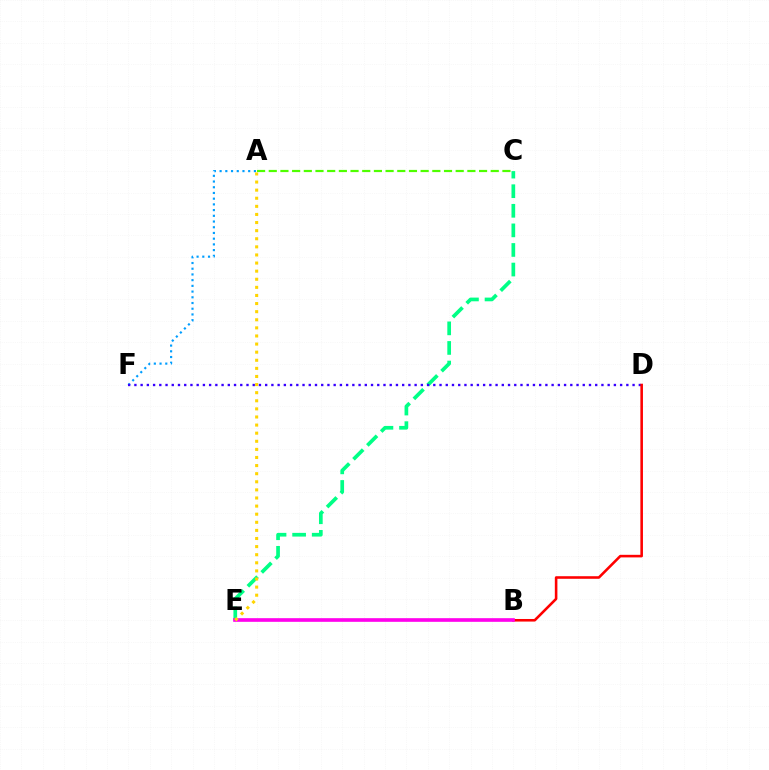{('A', 'F'): [{'color': '#009eff', 'line_style': 'dotted', 'thickness': 1.55}], ('C', 'E'): [{'color': '#00ff86', 'line_style': 'dashed', 'thickness': 2.66}], ('D', 'F'): [{'color': '#3700ff', 'line_style': 'dotted', 'thickness': 1.69}], ('B', 'D'): [{'color': '#ff0000', 'line_style': 'solid', 'thickness': 1.86}], ('B', 'E'): [{'color': '#ff00ed', 'line_style': 'solid', 'thickness': 2.63}], ('A', 'C'): [{'color': '#4fff00', 'line_style': 'dashed', 'thickness': 1.59}], ('A', 'E'): [{'color': '#ffd500', 'line_style': 'dotted', 'thickness': 2.2}]}